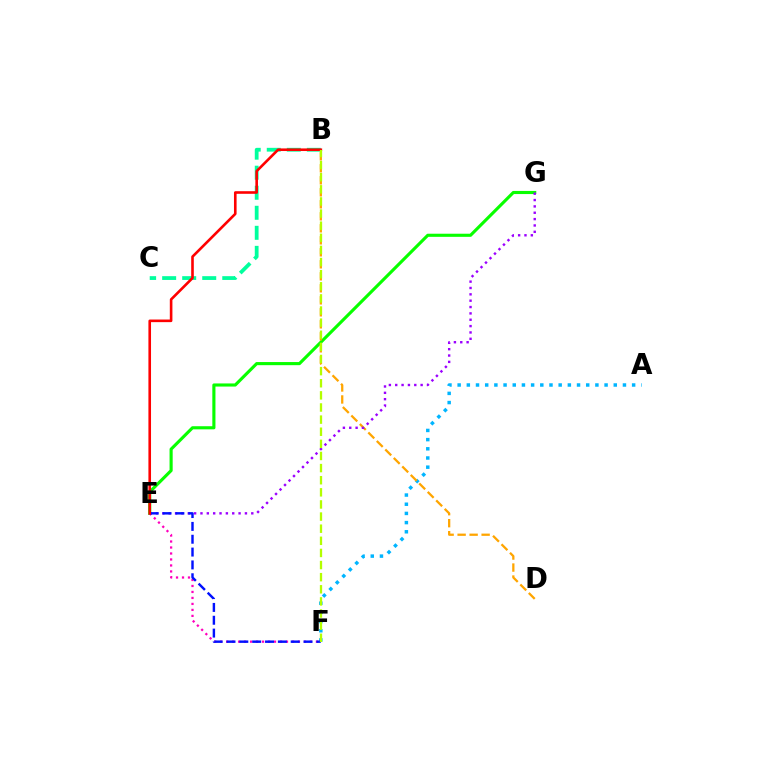{('E', 'G'): [{'color': '#08ff00', 'line_style': 'solid', 'thickness': 2.24}, {'color': '#9b00ff', 'line_style': 'dotted', 'thickness': 1.73}], ('A', 'F'): [{'color': '#00b5ff', 'line_style': 'dotted', 'thickness': 2.5}], ('B', 'C'): [{'color': '#00ff9d', 'line_style': 'dashed', 'thickness': 2.72}], ('B', 'D'): [{'color': '#ffa500', 'line_style': 'dashed', 'thickness': 1.63}], ('E', 'F'): [{'color': '#ff00bd', 'line_style': 'dotted', 'thickness': 1.63}, {'color': '#0010ff', 'line_style': 'dashed', 'thickness': 1.74}], ('B', 'E'): [{'color': '#ff0000', 'line_style': 'solid', 'thickness': 1.88}], ('B', 'F'): [{'color': '#b3ff00', 'line_style': 'dashed', 'thickness': 1.65}]}